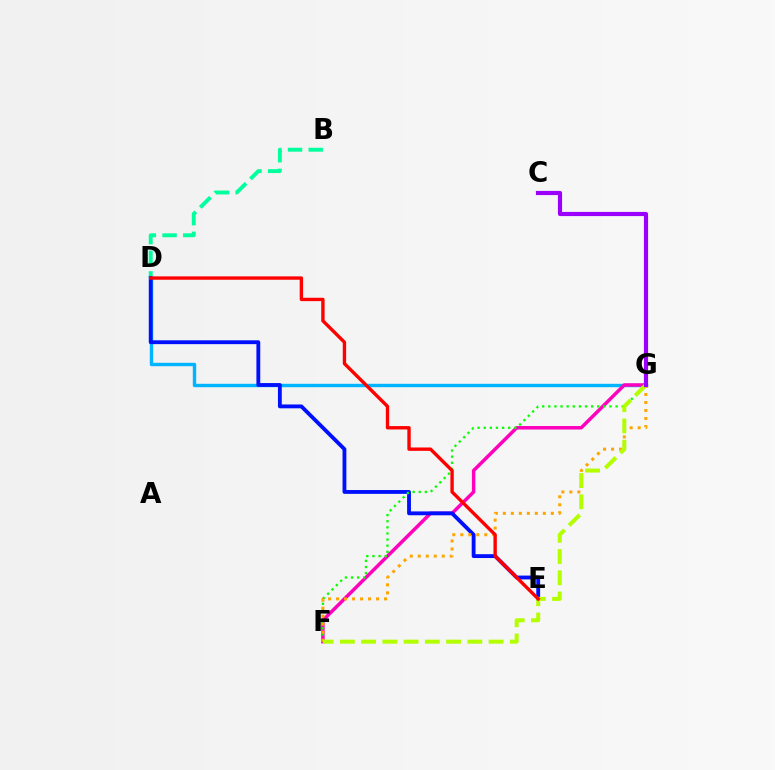{('D', 'G'): [{'color': '#00b5ff', 'line_style': 'solid', 'thickness': 2.45}], ('B', 'D'): [{'color': '#00ff9d', 'line_style': 'dashed', 'thickness': 2.81}], ('F', 'G'): [{'color': '#ff00bd', 'line_style': 'solid', 'thickness': 2.51}, {'color': '#08ff00', 'line_style': 'dotted', 'thickness': 1.66}, {'color': '#ffa500', 'line_style': 'dotted', 'thickness': 2.17}, {'color': '#b3ff00', 'line_style': 'dashed', 'thickness': 2.89}], ('D', 'E'): [{'color': '#0010ff', 'line_style': 'solid', 'thickness': 2.76}, {'color': '#ff0000', 'line_style': 'solid', 'thickness': 2.42}], ('C', 'G'): [{'color': '#9b00ff', 'line_style': 'solid', 'thickness': 3.0}]}